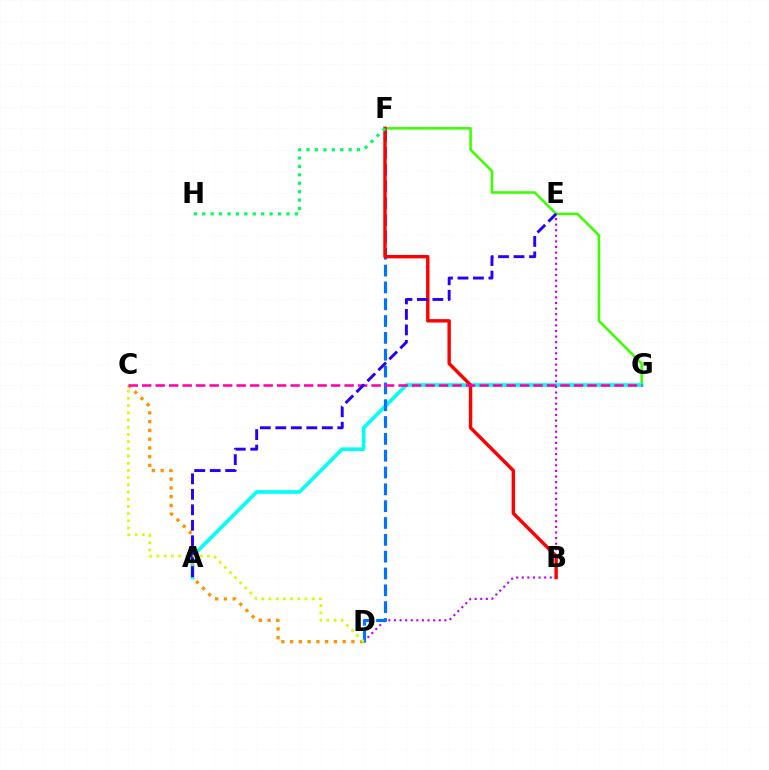{('F', 'G'): [{'color': '#3dff00', 'line_style': 'solid', 'thickness': 1.84}], ('A', 'G'): [{'color': '#00fff6', 'line_style': 'solid', 'thickness': 2.62}], ('D', 'E'): [{'color': '#b900ff', 'line_style': 'dotted', 'thickness': 1.52}], ('D', 'F'): [{'color': '#0074ff', 'line_style': 'dashed', 'thickness': 2.29}], ('B', 'F'): [{'color': '#ff0000', 'line_style': 'solid', 'thickness': 2.46}], ('C', 'D'): [{'color': '#ff9400', 'line_style': 'dotted', 'thickness': 2.38}, {'color': '#d1ff00', 'line_style': 'dotted', 'thickness': 1.96}], ('C', 'G'): [{'color': '#ff00ac', 'line_style': 'dashed', 'thickness': 1.83}], ('A', 'E'): [{'color': '#2500ff', 'line_style': 'dashed', 'thickness': 2.1}], ('F', 'H'): [{'color': '#00ff5c', 'line_style': 'dotted', 'thickness': 2.29}]}